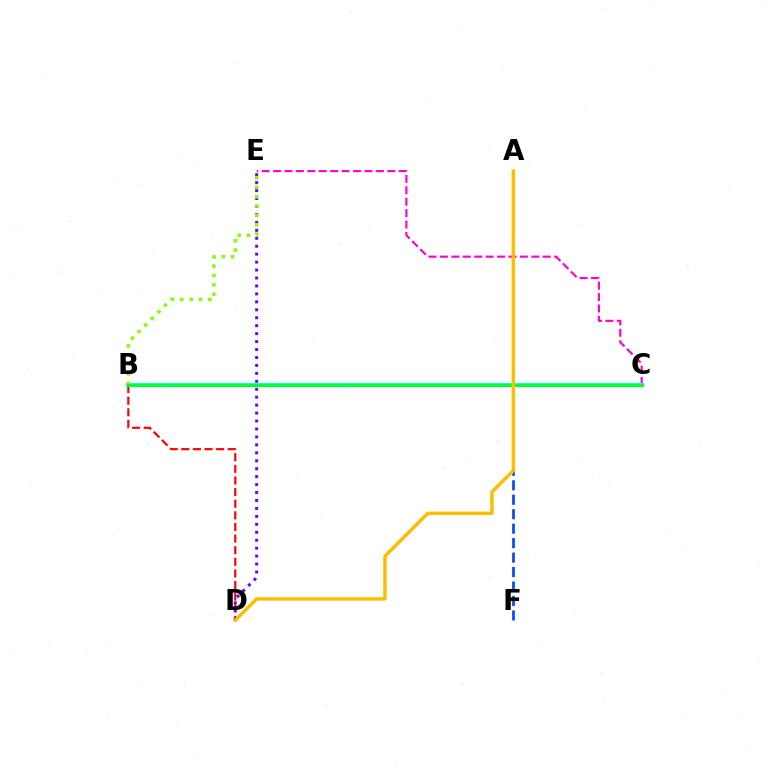{('B', 'D'): [{'color': '#ff0000', 'line_style': 'dashed', 'thickness': 1.58}], ('D', 'E'): [{'color': '#7200ff', 'line_style': 'dotted', 'thickness': 2.16}], ('C', 'E'): [{'color': '#ff00cf', 'line_style': 'dashed', 'thickness': 1.55}], ('A', 'F'): [{'color': '#004bff', 'line_style': 'dashed', 'thickness': 1.96}], ('B', 'C'): [{'color': '#00fff6', 'line_style': 'solid', 'thickness': 2.81}, {'color': '#00ff39', 'line_style': 'solid', 'thickness': 2.2}], ('B', 'E'): [{'color': '#84ff00', 'line_style': 'dotted', 'thickness': 2.54}], ('A', 'D'): [{'color': '#ffbd00', 'line_style': 'solid', 'thickness': 2.47}]}